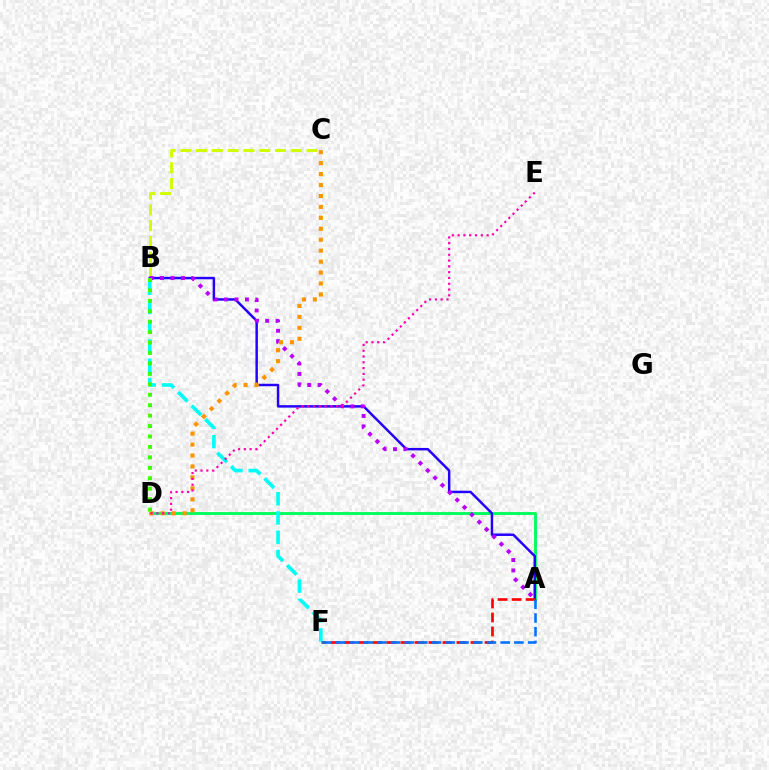{('A', 'D'): [{'color': '#00ff5c', 'line_style': 'solid', 'thickness': 2.07}], ('B', 'C'): [{'color': '#d1ff00', 'line_style': 'dashed', 'thickness': 2.14}], ('A', 'B'): [{'color': '#2500ff', 'line_style': 'solid', 'thickness': 1.77}, {'color': '#b900ff', 'line_style': 'dotted', 'thickness': 2.83}], ('B', 'F'): [{'color': '#00fff6', 'line_style': 'dashed', 'thickness': 2.61}], ('A', 'F'): [{'color': '#ff0000', 'line_style': 'dashed', 'thickness': 1.9}, {'color': '#0074ff', 'line_style': 'dashed', 'thickness': 1.86}], ('C', 'D'): [{'color': '#ff9400', 'line_style': 'dotted', 'thickness': 2.97}], ('D', 'E'): [{'color': '#ff00ac', 'line_style': 'dotted', 'thickness': 1.57}], ('B', 'D'): [{'color': '#3dff00', 'line_style': 'dotted', 'thickness': 2.84}]}